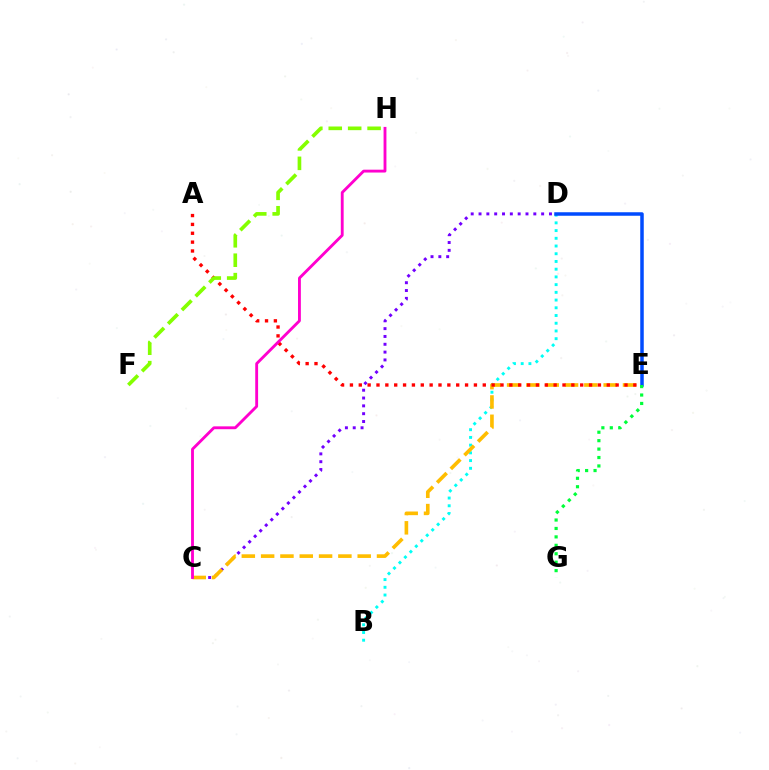{('B', 'D'): [{'color': '#00fff6', 'line_style': 'dotted', 'thickness': 2.1}], ('C', 'D'): [{'color': '#7200ff', 'line_style': 'dotted', 'thickness': 2.13}], ('D', 'E'): [{'color': '#004bff', 'line_style': 'solid', 'thickness': 2.52}], ('C', 'E'): [{'color': '#ffbd00', 'line_style': 'dashed', 'thickness': 2.62}], ('A', 'E'): [{'color': '#ff0000', 'line_style': 'dotted', 'thickness': 2.41}], ('F', 'H'): [{'color': '#84ff00', 'line_style': 'dashed', 'thickness': 2.64}], ('C', 'H'): [{'color': '#ff00cf', 'line_style': 'solid', 'thickness': 2.06}], ('E', 'G'): [{'color': '#00ff39', 'line_style': 'dotted', 'thickness': 2.29}]}